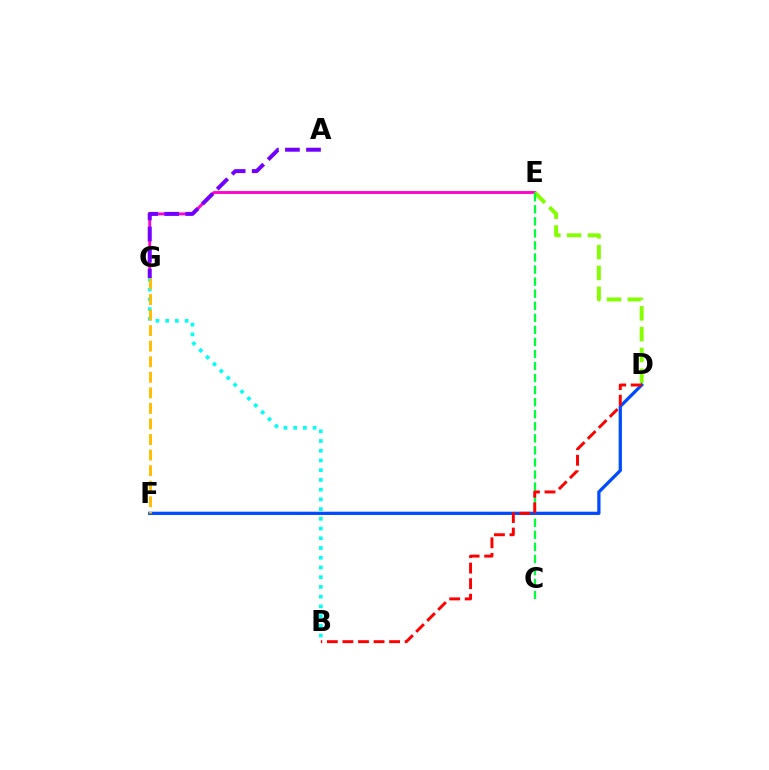{('E', 'G'): [{'color': '#ff00cf', 'line_style': 'solid', 'thickness': 2.07}], ('D', 'E'): [{'color': '#84ff00', 'line_style': 'dashed', 'thickness': 2.83}], ('A', 'G'): [{'color': '#7200ff', 'line_style': 'dashed', 'thickness': 2.86}], ('C', 'E'): [{'color': '#00ff39', 'line_style': 'dashed', 'thickness': 1.64}], ('D', 'F'): [{'color': '#004bff', 'line_style': 'solid', 'thickness': 2.35}], ('B', 'G'): [{'color': '#00fff6', 'line_style': 'dotted', 'thickness': 2.64}], ('B', 'D'): [{'color': '#ff0000', 'line_style': 'dashed', 'thickness': 2.11}], ('F', 'G'): [{'color': '#ffbd00', 'line_style': 'dashed', 'thickness': 2.11}]}